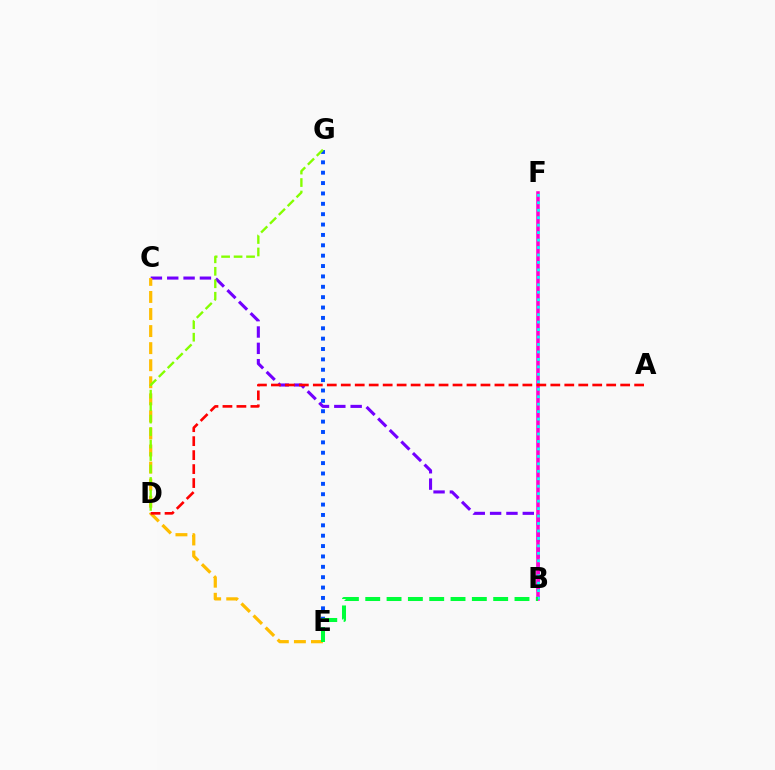{('E', 'G'): [{'color': '#004bff', 'line_style': 'dotted', 'thickness': 2.82}], ('B', 'C'): [{'color': '#7200ff', 'line_style': 'dashed', 'thickness': 2.22}], ('B', 'F'): [{'color': '#ff00cf', 'line_style': 'solid', 'thickness': 2.55}, {'color': '#00fff6', 'line_style': 'dotted', 'thickness': 2.03}], ('C', 'E'): [{'color': '#ffbd00', 'line_style': 'dashed', 'thickness': 2.32}], ('A', 'D'): [{'color': '#ff0000', 'line_style': 'dashed', 'thickness': 1.9}], ('D', 'G'): [{'color': '#84ff00', 'line_style': 'dashed', 'thickness': 1.69}], ('B', 'E'): [{'color': '#00ff39', 'line_style': 'dashed', 'thickness': 2.9}]}